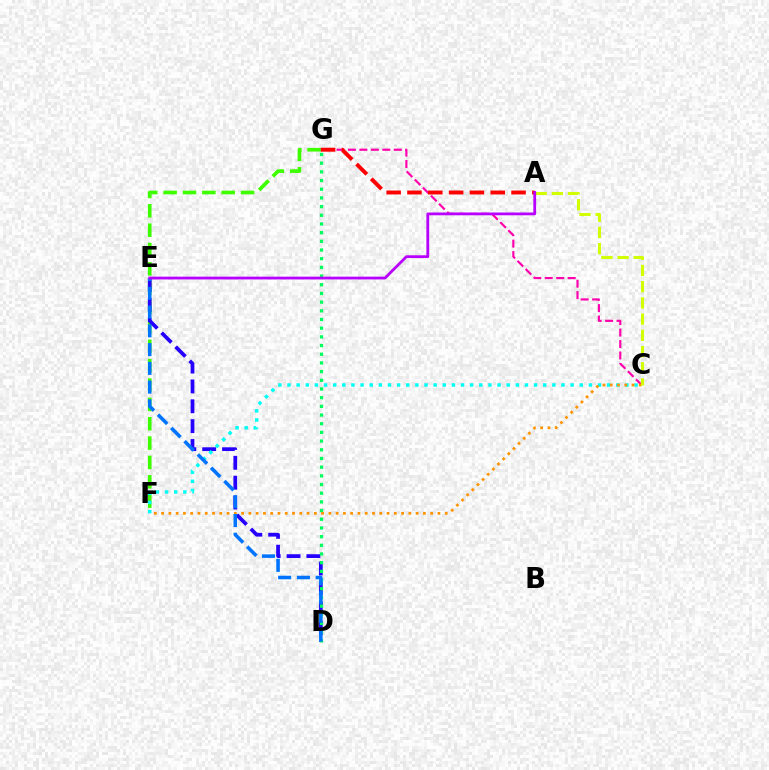{('F', 'G'): [{'color': '#3dff00', 'line_style': 'dashed', 'thickness': 2.63}], ('C', 'G'): [{'color': '#ff00ac', 'line_style': 'dashed', 'thickness': 1.56}], ('A', 'G'): [{'color': '#ff0000', 'line_style': 'dashed', 'thickness': 2.83}], ('D', 'E'): [{'color': '#2500ff', 'line_style': 'dashed', 'thickness': 2.7}, {'color': '#0074ff', 'line_style': 'dashed', 'thickness': 2.55}], ('D', 'G'): [{'color': '#00ff5c', 'line_style': 'dotted', 'thickness': 2.36}], ('C', 'F'): [{'color': '#00fff6', 'line_style': 'dotted', 'thickness': 2.48}, {'color': '#ff9400', 'line_style': 'dotted', 'thickness': 1.98}], ('A', 'C'): [{'color': '#d1ff00', 'line_style': 'dashed', 'thickness': 2.2}], ('A', 'E'): [{'color': '#b900ff', 'line_style': 'solid', 'thickness': 2.01}]}